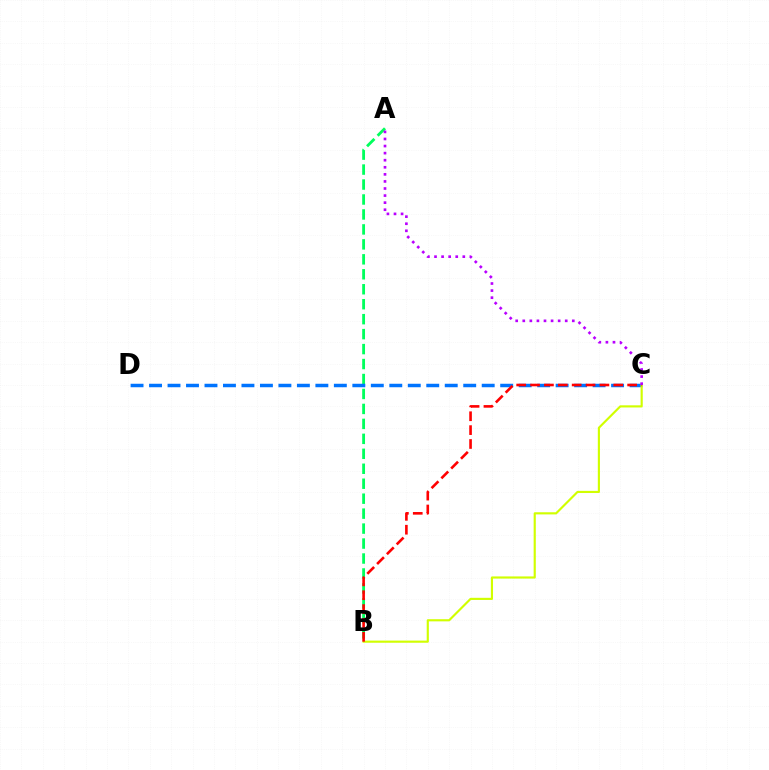{('A', 'B'): [{'color': '#00ff5c', 'line_style': 'dashed', 'thickness': 2.03}], ('C', 'D'): [{'color': '#0074ff', 'line_style': 'dashed', 'thickness': 2.51}], ('B', 'C'): [{'color': '#d1ff00', 'line_style': 'solid', 'thickness': 1.55}, {'color': '#ff0000', 'line_style': 'dashed', 'thickness': 1.88}], ('A', 'C'): [{'color': '#b900ff', 'line_style': 'dotted', 'thickness': 1.92}]}